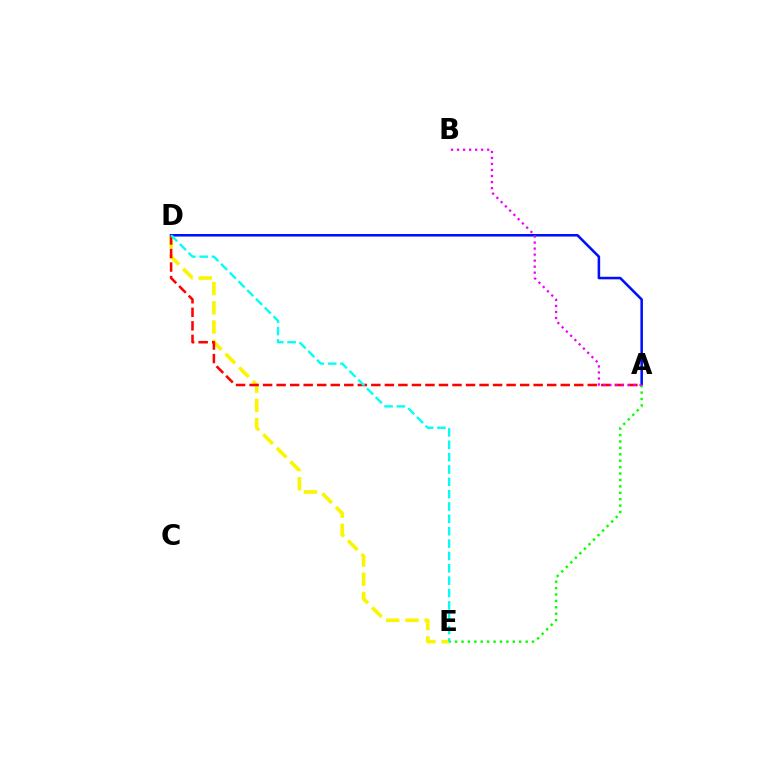{('D', 'E'): [{'color': '#fcf500', 'line_style': 'dashed', 'thickness': 2.61}, {'color': '#00fff6', 'line_style': 'dashed', 'thickness': 1.68}], ('A', 'D'): [{'color': '#0010ff', 'line_style': 'solid', 'thickness': 1.84}, {'color': '#ff0000', 'line_style': 'dashed', 'thickness': 1.84}], ('A', 'E'): [{'color': '#08ff00', 'line_style': 'dotted', 'thickness': 1.74}], ('A', 'B'): [{'color': '#ee00ff', 'line_style': 'dotted', 'thickness': 1.64}]}